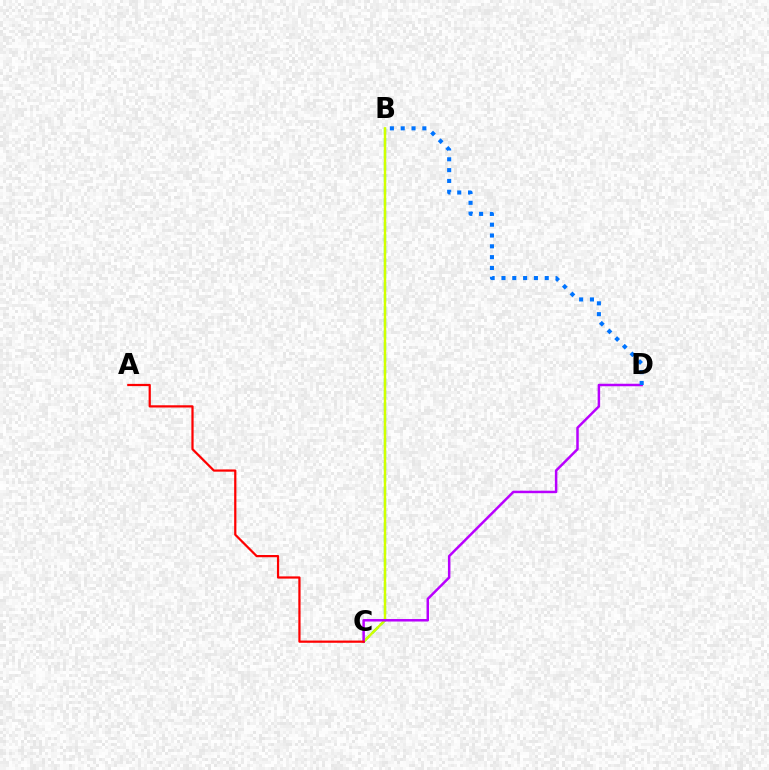{('B', 'C'): [{'color': '#00ff5c', 'line_style': 'dashed', 'thickness': 1.63}, {'color': '#d1ff00', 'line_style': 'solid', 'thickness': 1.72}], ('C', 'D'): [{'color': '#b900ff', 'line_style': 'solid', 'thickness': 1.8}], ('A', 'C'): [{'color': '#ff0000', 'line_style': 'solid', 'thickness': 1.61}], ('B', 'D'): [{'color': '#0074ff', 'line_style': 'dotted', 'thickness': 2.94}]}